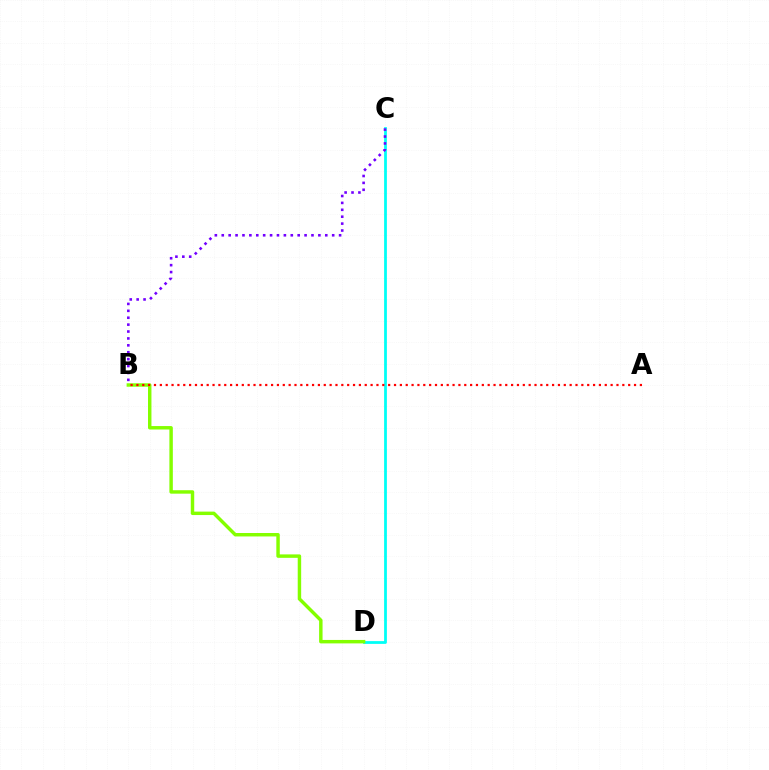{('C', 'D'): [{'color': '#00fff6', 'line_style': 'solid', 'thickness': 2.0}], ('B', 'D'): [{'color': '#84ff00', 'line_style': 'solid', 'thickness': 2.48}], ('B', 'C'): [{'color': '#7200ff', 'line_style': 'dotted', 'thickness': 1.88}], ('A', 'B'): [{'color': '#ff0000', 'line_style': 'dotted', 'thickness': 1.59}]}